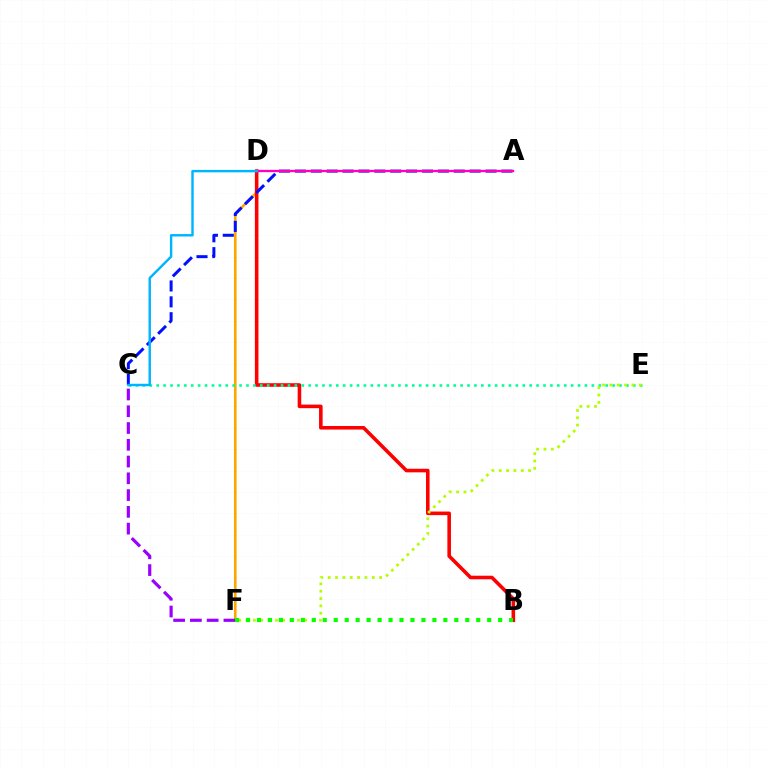{('D', 'F'): [{'color': '#ffa500', 'line_style': 'solid', 'thickness': 1.9}], ('B', 'D'): [{'color': '#ff0000', 'line_style': 'solid', 'thickness': 2.58}], ('C', 'E'): [{'color': '#00ff9d', 'line_style': 'dotted', 'thickness': 1.88}], ('A', 'C'): [{'color': '#0010ff', 'line_style': 'dashed', 'thickness': 2.16}], ('C', 'F'): [{'color': '#9b00ff', 'line_style': 'dashed', 'thickness': 2.28}], ('A', 'D'): [{'color': '#ff00bd', 'line_style': 'solid', 'thickness': 1.67}], ('E', 'F'): [{'color': '#b3ff00', 'line_style': 'dotted', 'thickness': 2.0}], ('B', 'F'): [{'color': '#08ff00', 'line_style': 'dotted', 'thickness': 2.98}], ('C', 'D'): [{'color': '#00b5ff', 'line_style': 'solid', 'thickness': 1.75}]}